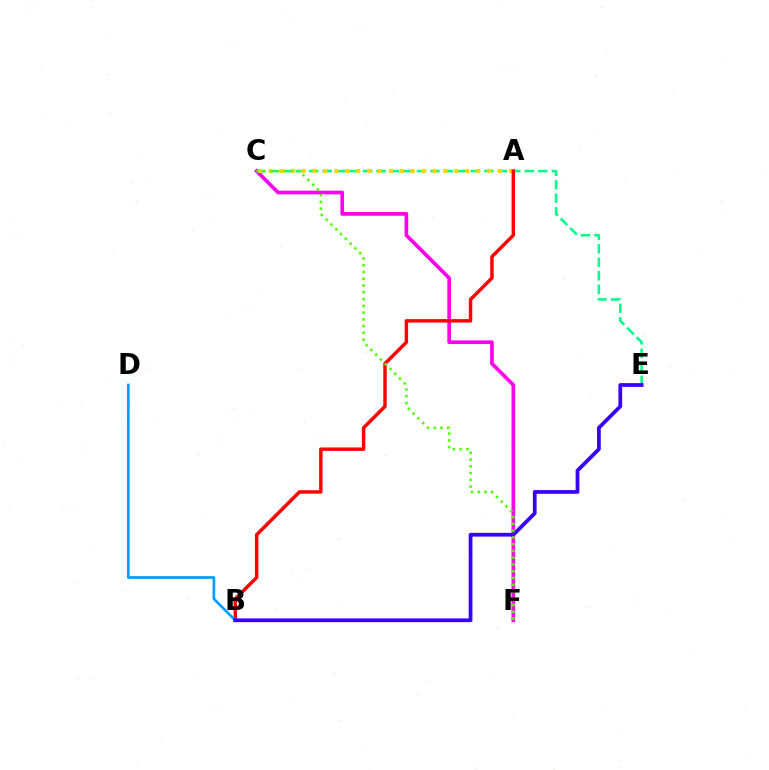{('C', 'F'): [{'color': '#ff00ed', 'line_style': 'solid', 'thickness': 2.65}, {'color': '#4fff00', 'line_style': 'dotted', 'thickness': 1.84}], ('C', 'E'): [{'color': '#00ff86', 'line_style': 'dashed', 'thickness': 1.83}], ('A', 'C'): [{'color': '#ffd500', 'line_style': 'dotted', 'thickness': 2.96}], ('A', 'B'): [{'color': '#ff0000', 'line_style': 'solid', 'thickness': 2.48}], ('B', 'D'): [{'color': '#009eff', 'line_style': 'solid', 'thickness': 1.96}], ('B', 'E'): [{'color': '#3700ff', 'line_style': 'solid', 'thickness': 2.7}]}